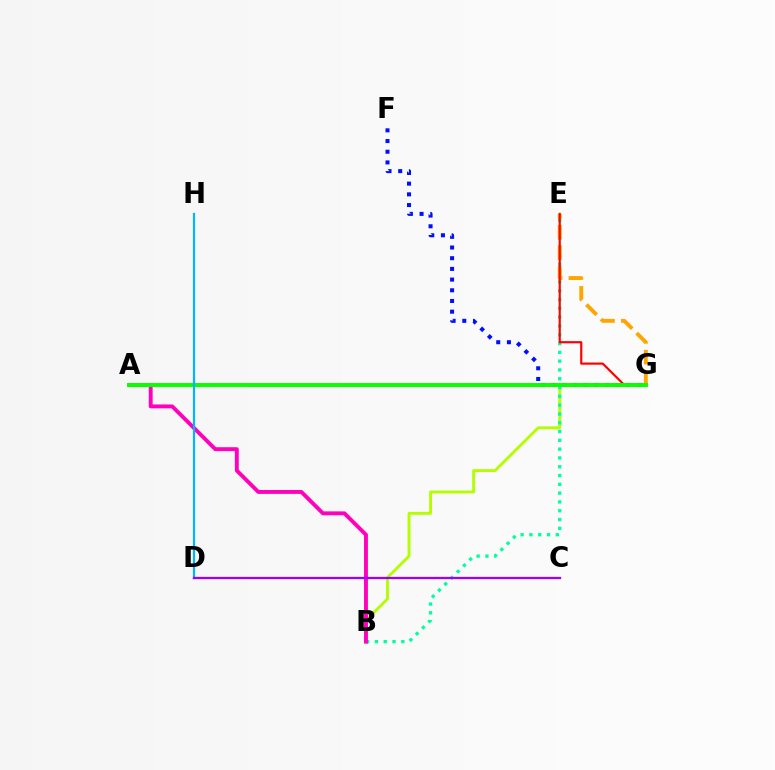{('B', 'G'): [{'color': '#b3ff00', 'line_style': 'solid', 'thickness': 2.08}], ('B', 'E'): [{'color': '#00ff9d', 'line_style': 'dotted', 'thickness': 2.39}], ('E', 'G'): [{'color': '#ffa500', 'line_style': 'dashed', 'thickness': 2.81}, {'color': '#ff0000', 'line_style': 'solid', 'thickness': 1.56}], ('A', 'B'): [{'color': '#ff00bd', 'line_style': 'solid', 'thickness': 2.8}], ('F', 'G'): [{'color': '#0010ff', 'line_style': 'dotted', 'thickness': 2.9}], ('A', 'G'): [{'color': '#08ff00', 'line_style': 'solid', 'thickness': 2.82}], ('D', 'H'): [{'color': '#00b5ff', 'line_style': 'solid', 'thickness': 1.58}], ('C', 'D'): [{'color': '#9b00ff', 'line_style': 'solid', 'thickness': 1.65}]}